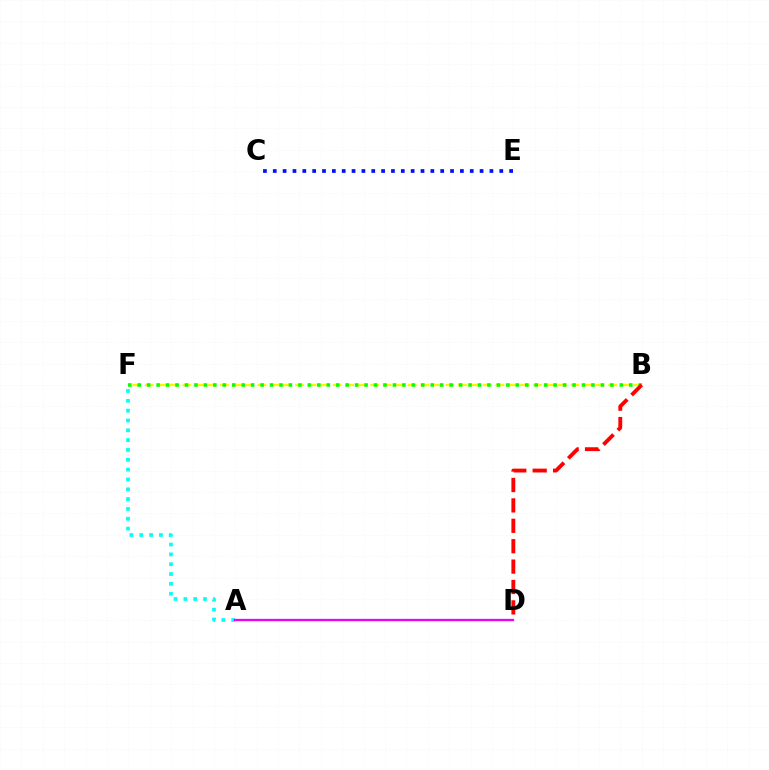{('A', 'F'): [{'color': '#00fff6', 'line_style': 'dotted', 'thickness': 2.67}], ('B', 'F'): [{'color': '#fcf500', 'line_style': 'dashed', 'thickness': 1.7}, {'color': '#08ff00', 'line_style': 'dotted', 'thickness': 2.57}], ('A', 'D'): [{'color': '#ee00ff', 'line_style': 'solid', 'thickness': 1.65}], ('B', 'D'): [{'color': '#ff0000', 'line_style': 'dashed', 'thickness': 2.77}], ('C', 'E'): [{'color': '#0010ff', 'line_style': 'dotted', 'thickness': 2.68}]}